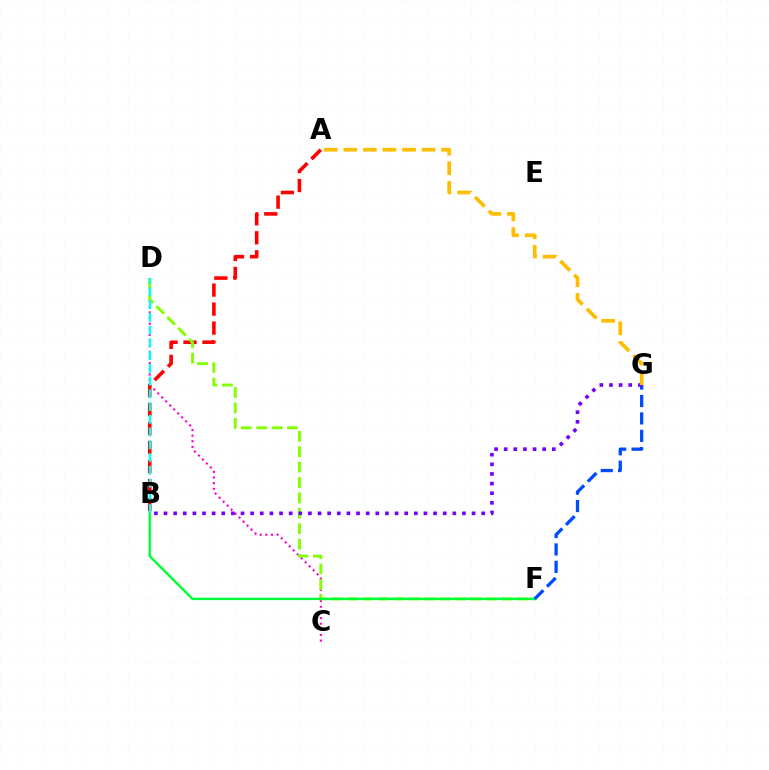{('C', 'D'): [{'color': '#ff00cf', 'line_style': 'dotted', 'thickness': 1.53}], ('A', 'B'): [{'color': '#ff0000', 'line_style': 'dashed', 'thickness': 2.58}], ('D', 'F'): [{'color': '#84ff00', 'line_style': 'dashed', 'thickness': 2.09}], ('B', 'F'): [{'color': '#00ff39', 'line_style': 'solid', 'thickness': 1.75}], ('B', 'D'): [{'color': '#00fff6', 'line_style': 'dashed', 'thickness': 1.73}], ('F', 'G'): [{'color': '#004bff', 'line_style': 'dashed', 'thickness': 2.37}], ('B', 'G'): [{'color': '#7200ff', 'line_style': 'dotted', 'thickness': 2.62}], ('A', 'G'): [{'color': '#ffbd00', 'line_style': 'dashed', 'thickness': 2.66}]}